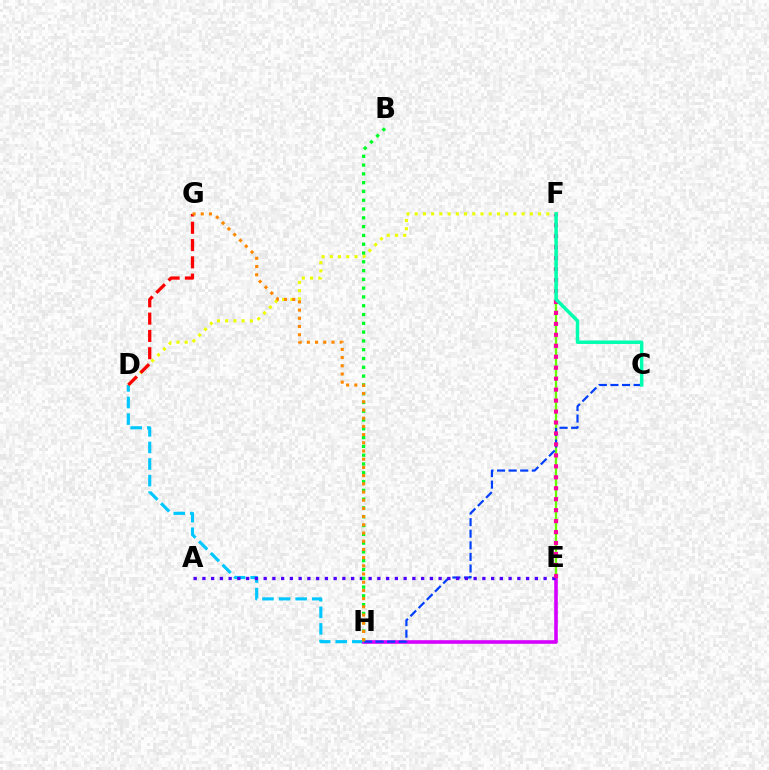{('E', 'F'): [{'color': '#66ff00', 'line_style': 'solid', 'thickness': 1.67}, {'color': '#ff00a0', 'line_style': 'dotted', 'thickness': 2.98}], ('D', 'H'): [{'color': '#00c7ff', 'line_style': 'dashed', 'thickness': 2.25}], ('E', 'H'): [{'color': '#d600ff', 'line_style': 'solid', 'thickness': 2.59}], ('D', 'F'): [{'color': '#eeff00', 'line_style': 'dotted', 'thickness': 2.23}], ('C', 'H'): [{'color': '#003fff', 'line_style': 'dashed', 'thickness': 1.57}], ('A', 'E'): [{'color': '#4f00ff', 'line_style': 'dotted', 'thickness': 2.38}], ('B', 'H'): [{'color': '#00ff27', 'line_style': 'dotted', 'thickness': 2.39}], ('C', 'F'): [{'color': '#00ffaf', 'line_style': 'solid', 'thickness': 2.5}], ('D', 'G'): [{'color': '#ff0000', 'line_style': 'dashed', 'thickness': 2.35}], ('G', 'H'): [{'color': '#ff8800', 'line_style': 'dotted', 'thickness': 2.23}]}